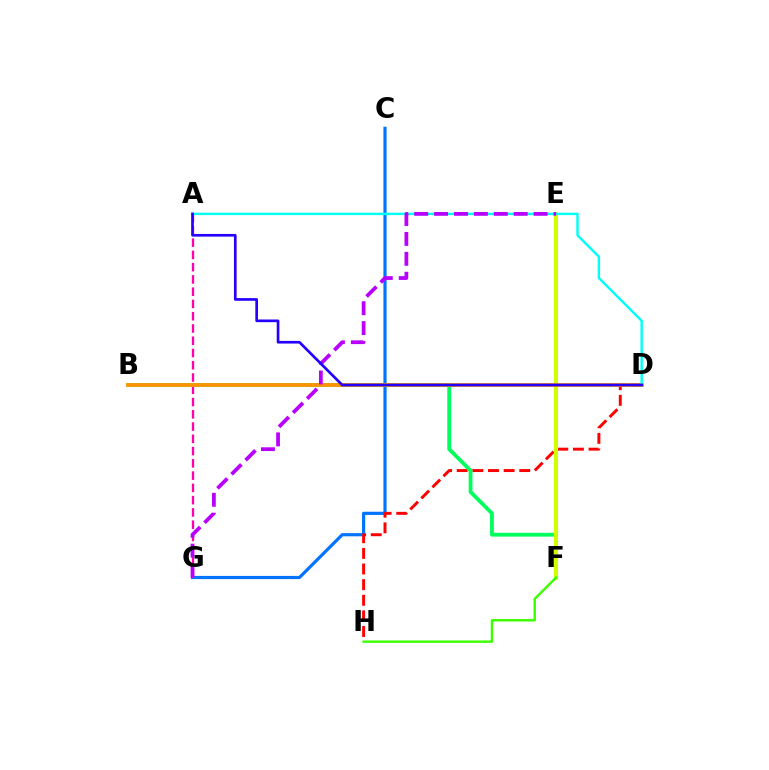{('C', 'G'): [{'color': '#0074ff', 'line_style': 'solid', 'thickness': 2.29}], ('D', 'H'): [{'color': '#ff0000', 'line_style': 'dashed', 'thickness': 2.12}], ('A', 'G'): [{'color': '#ff00ac', 'line_style': 'dashed', 'thickness': 1.67}], ('B', 'F'): [{'color': '#00ff5c', 'line_style': 'solid', 'thickness': 2.74}], ('E', 'F'): [{'color': '#d1ff00', 'line_style': 'solid', 'thickness': 2.91}], ('B', 'D'): [{'color': '#ff9400', 'line_style': 'solid', 'thickness': 2.73}], ('A', 'D'): [{'color': '#00fff6', 'line_style': 'solid', 'thickness': 1.74}, {'color': '#2500ff', 'line_style': 'solid', 'thickness': 1.93}], ('E', 'G'): [{'color': '#b900ff', 'line_style': 'dashed', 'thickness': 2.7}], ('F', 'H'): [{'color': '#3dff00', 'line_style': 'solid', 'thickness': 1.75}]}